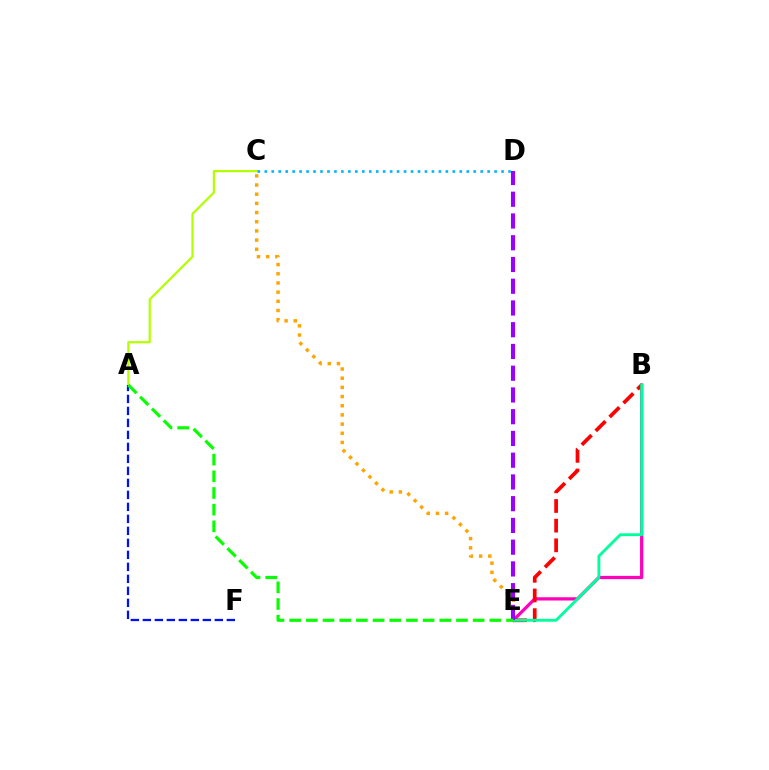{('B', 'E'): [{'color': '#ff00bd', 'line_style': 'solid', 'thickness': 2.34}, {'color': '#ff0000', 'line_style': 'dashed', 'thickness': 2.67}, {'color': '#00ff9d', 'line_style': 'solid', 'thickness': 2.06}], ('C', 'E'): [{'color': '#ffa500', 'line_style': 'dotted', 'thickness': 2.49}], ('A', 'C'): [{'color': '#b3ff00', 'line_style': 'solid', 'thickness': 1.59}], ('D', 'E'): [{'color': '#9b00ff', 'line_style': 'dashed', 'thickness': 2.95}], ('A', 'F'): [{'color': '#0010ff', 'line_style': 'dashed', 'thickness': 1.63}], ('C', 'D'): [{'color': '#00b5ff', 'line_style': 'dotted', 'thickness': 1.89}], ('A', 'E'): [{'color': '#08ff00', 'line_style': 'dashed', 'thickness': 2.27}]}